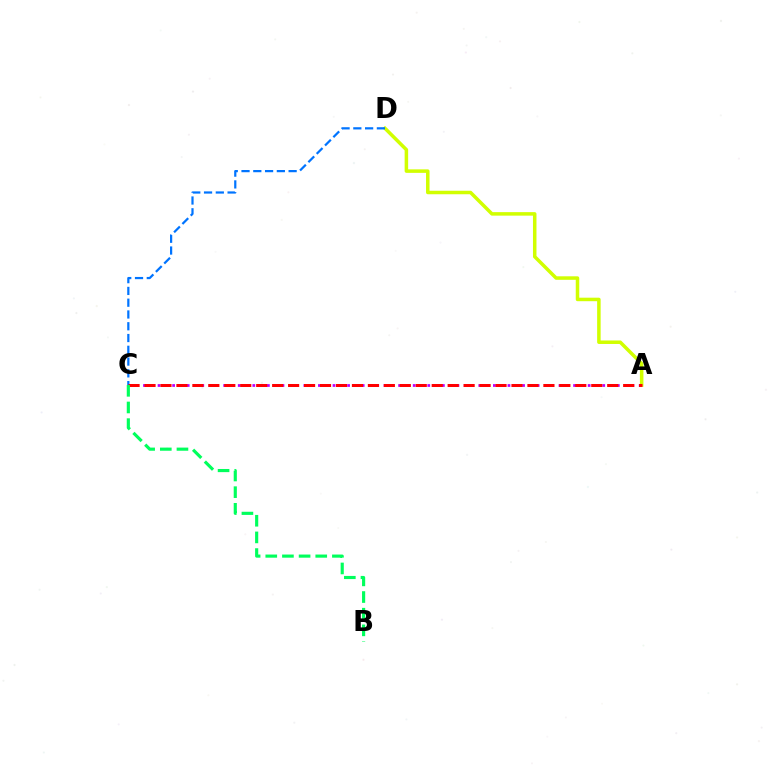{('A', 'D'): [{'color': '#d1ff00', 'line_style': 'solid', 'thickness': 2.53}], ('A', 'C'): [{'color': '#b900ff', 'line_style': 'dotted', 'thickness': 1.98}, {'color': '#ff0000', 'line_style': 'dashed', 'thickness': 2.17}], ('C', 'D'): [{'color': '#0074ff', 'line_style': 'dashed', 'thickness': 1.6}], ('B', 'C'): [{'color': '#00ff5c', 'line_style': 'dashed', 'thickness': 2.26}]}